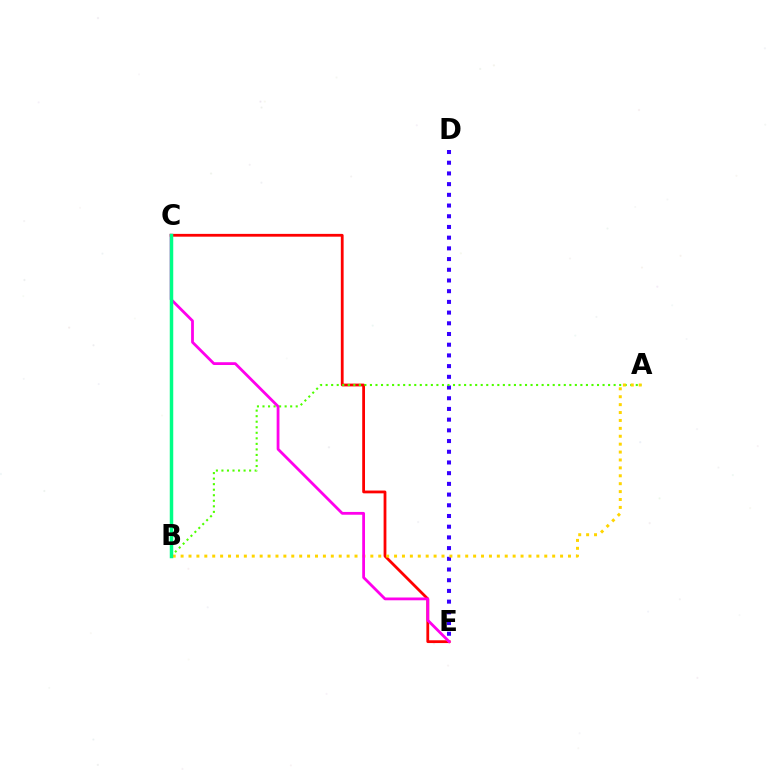{('C', 'E'): [{'color': '#ff0000', 'line_style': 'solid', 'thickness': 2.01}, {'color': '#ff00ed', 'line_style': 'solid', 'thickness': 2.01}], ('D', 'E'): [{'color': '#3700ff', 'line_style': 'dotted', 'thickness': 2.91}], ('A', 'B'): [{'color': '#4fff00', 'line_style': 'dotted', 'thickness': 1.5}, {'color': '#ffd500', 'line_style': 'dotted', 'thickness': 2.15}], ('B', 'C'): [{'color': '#009eff', 'line_style': 'solid', 'thickness': 2.1}, {'color': '#00ff86', 'line_style': 'solid', 'thickness': 2.51}]}